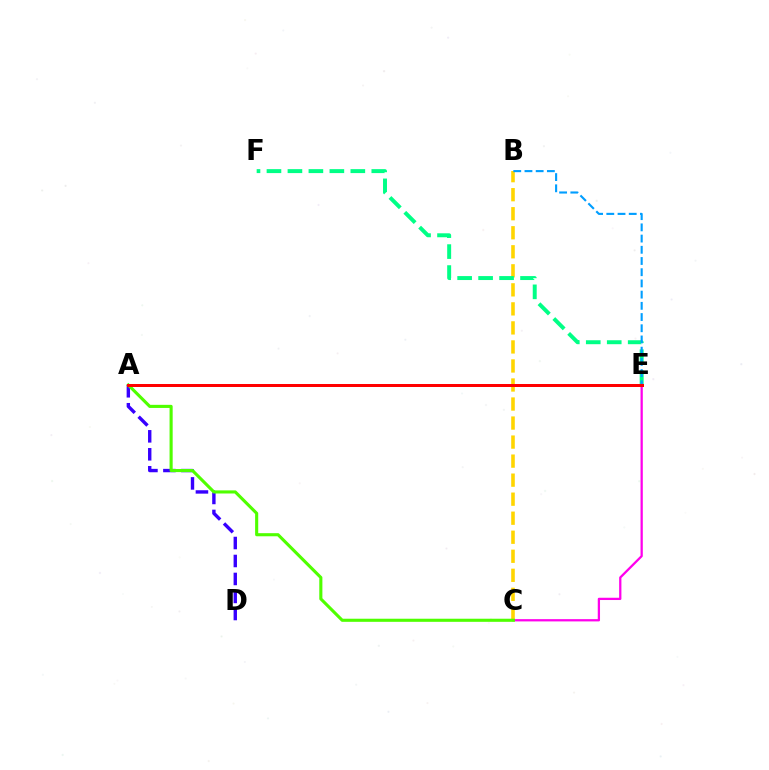{('B', 'C'): [{'color': '#ffd500', 'line_style': 'dashed', 'thickness': 2.59}], ('E', 'F'): [{'color': '#00ff86', 'line_style': 'dashed', 'thickness': 2.85}], ('B', 'E'): [{'color': '#009eff', 'line_style': 'dashed', 'thickness': 1.52}], ('C', 'E'): [{'color': '#ff00ed', 'line_style': 'solid', 'thickness': 1.63}], ('A', 'D'): [{'color': '#3700ff', 'line_style': 'dashed', 'thickness': 2.44}], ('A', 'C'): [{'color': '#4fff00', 'line_style': 'solid', 'thickness': 2.24}], ('A', 'E'): [{'color': '#ff0000', 'line_style': 'solid', 'thickness': 2.16}]}